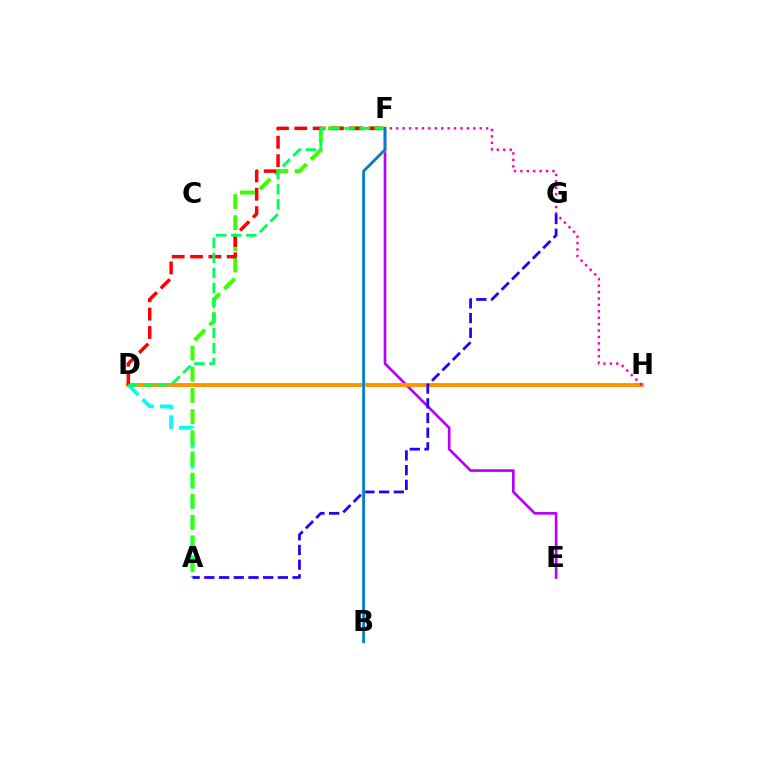{('E', 'F'): [{'color': '#b900ff', 'line_style': 'solid', 'thickness': 1.92}], ('D', 'H'): [{'color': '#ff9400', 'line_style': 'solid', 'thickness': 2.8}], ('A', 'D'): [{'color': '#00fff6', 'line_style': 'dashed', 'thickness': 2.74}], ('F', 'H'): [{'color': '#ff00ac', 'line_style': 'dotted', 'thickness': 1.74}], ('A', 'F'): [{'color': '#3dff00', 'line_style': 'dashed', 'thickness': 2.87}], ('A', 'G'): [{'color': '#2500ff', 'line_style': 'dashed', 'thickness': 2.0}], ('D', 'F'): [{'color': '#ff0000', 'line_style': 'dashed', 'thickness': 2.49}, {'color': '#00ff5c', 'line_style': 'dashed', 'thickness': 2.04}], ('B', 'F'): [{'color': '#d1ff00', 'line_style': 'solid', 'thickness': 2.41}, {'color': '#0074ff', 'line_style': 'solid', 'thickness': 1.93}]}